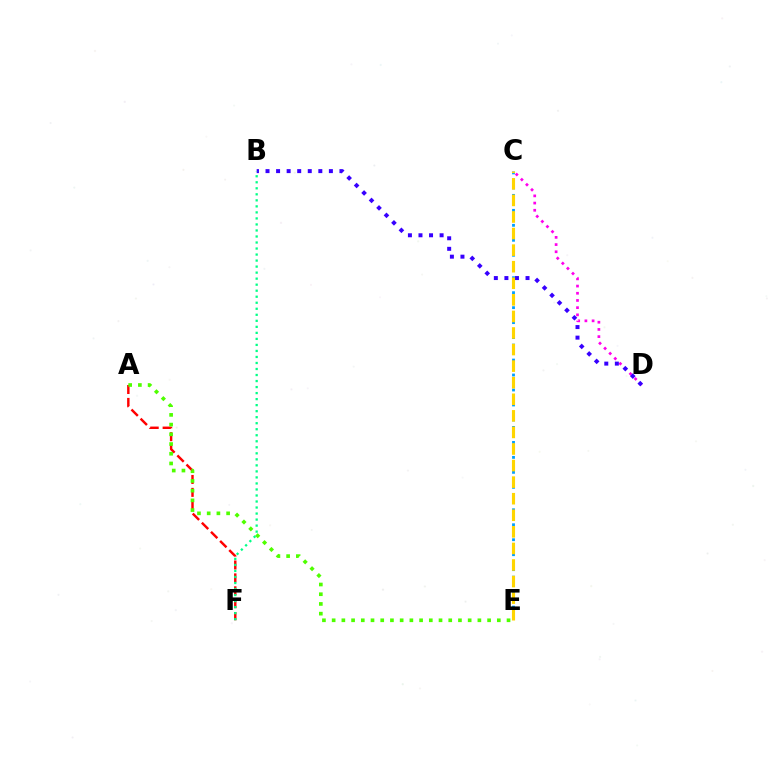{('C', 'D'): [{'color': '#ff00ed', 'line_style': 'dotted', 'thickness': 1.95}], ('A', 'F'): [{'color': '#ff0000', 'line_style': 'dashed', 'thickness': 1.75}], ('B', 'D'): [{'color': '#3700ff', 'line_style': 'dotted', 'thickness': 2.87}], ('A', 'E'): [{'color': '#4fff00', 'line_style': 'dotted', 'thickness': 2.64}], ('C', 'E'): [{'color': '#009eff', 'line_style': 'dotted', 'thickness': 2.03}, {'color': '#ffd500', 'line_style': 'dashed', 'thickness': 2.25}], ('B', 'F'): [{'color': '#00ff86', 'line_style': 'dotted', 'thickness': 1.64}]}